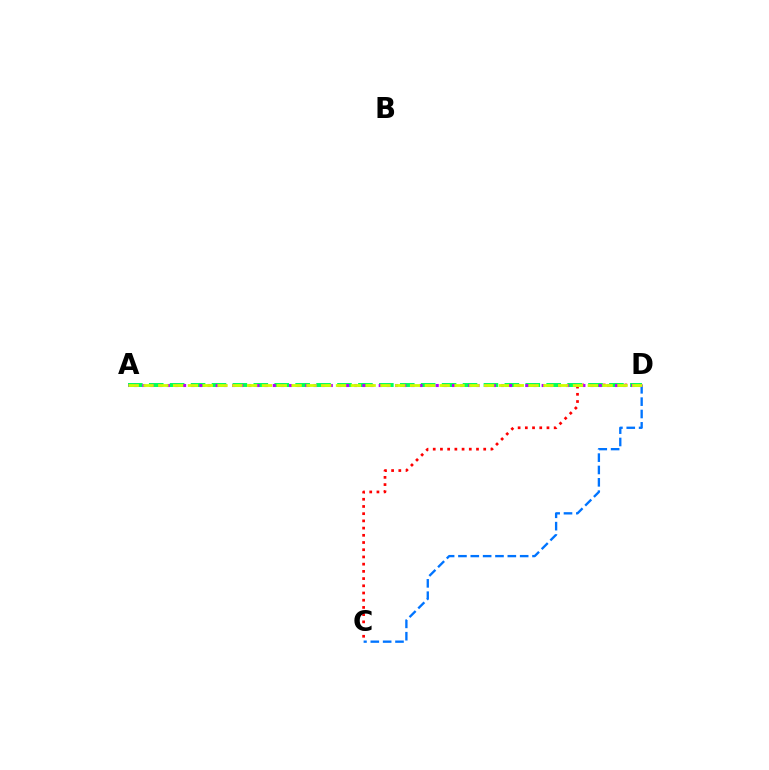{('C', 'D'): [{'color': '#ff0000', 'line_style': 'dotted', 'thickness': 1.96}, {'color': '#0074ff', 'line_style': 'dashed', 'thickness': 1.68}], ('A', 'D'): [{'color': '#00ff5c', 'line_style': 'dashed', 'thickness': 2.84}, {'color': '#b900ff', 'line_style': 'dotted', 'thickness': 2.21}, {'color': '#d1ff00', 'line_style': 'dashed', 'thickness': 2.01}]}